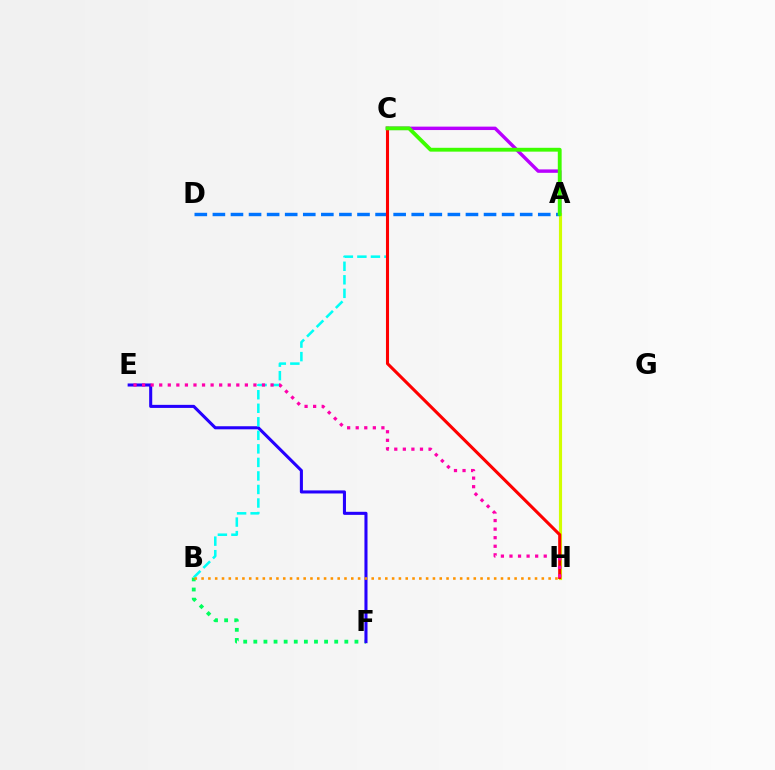{('B', 'F'): [{'color': '#00ff5c', 'line_style': 'dotted', 'thickness': 2.75}], ('E', 'F'): [{'color': '#2500ff', 'line_style': 'solid', 'thickness': 2.21}], ('A', 'C'): [{'color': '#b900ff', 'line_style': 'solid', 'thickness': 2.46}, {'color': '#3dff00', 'line_style': 'solid', 'thickness': 2.76}], ('A', 'H'): [{'color': '#d1ff00', 'line_style': 'solid', 'thickness': 2.26}], ('A', 'D'): [{'color': '#0074ff', 'line_style': 'dashed', 'thickness': 2.46}], ('B', 'C'): [{'color': '#00fff6', 'line_style': 'dashed', 'thickness': 1.84}], ('C', 'H'): [{'color': '#ff0000', 'line_style': 'solid', 'thickness': 2.21}], ('B', 'H'): [{'color': '#ff9400', 'line_style': 'dotted', 'thickness': 1.85}], ('E', 'H'): [{'color': '#ff00ac', 'line_style': 'dotted', 'thickness': 2.33}]}